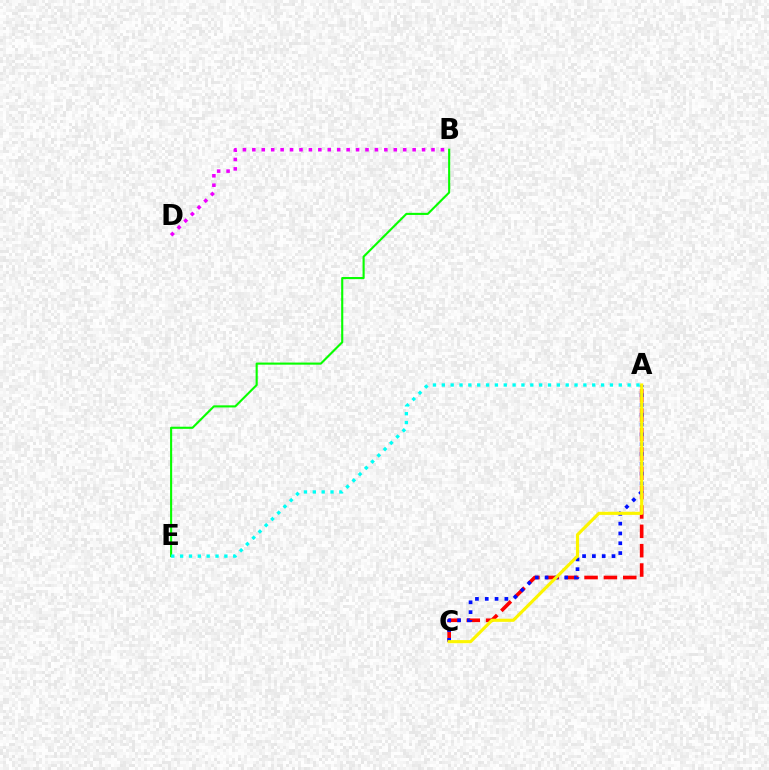{('A', 'C'): [{'color': '#ff0000', 'line_style': 'dashed', 'thickness': 2.63}, {'color': '#0010ff', 'line_style': 'dotted', 'thickness': 2.67}, {'color': '#fcf500', 'line_style': 'solid', 'thickness': 2.26}], ('B', 'D'): [{'color': '#ee00ff', 'line_style': 'dotted', 'thickness': 2.56}], ('B', 'E'): [{'color': '#08ff00', 'line_style': 'solid', 'thickness': 1.52}], ('A', 'E'): [{'color': '#00fff6', 'line_style': 'dotted', 'thickness': 2.4}]}